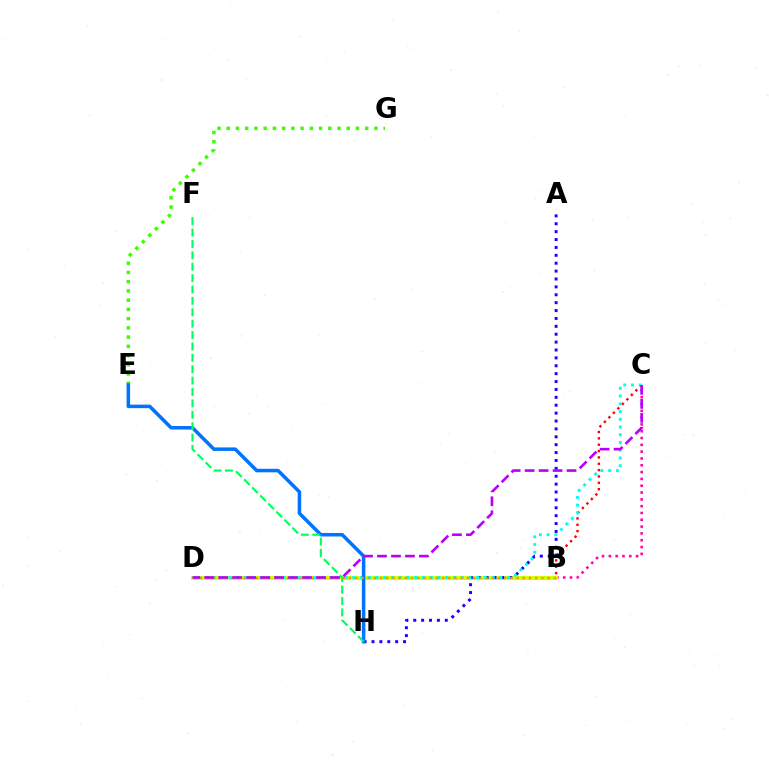{('B', 'C'): [{'color': '#ff00ac', 'line_style': 'dotted', 'thickness': 1.85}, {'color': '#ff0000', 'line_style': 'dotted', 'thickness': 1.73}], ('B', 'D'): [{'color': '#d1ff00', 'line_style': 'solid', 'thickness': 2.92}, {'color': '#ff9400', 'line_style': 'dotted', 'thickness': 1.69}], ('E', 'G'): [{'color': '#3dff00', 'line_style': 'dotted', 'thickness': 2.51}], ('A', 'H'): [{'color': '#2500ff', 'line_style': 'dotted', 'thickness': 2.14}], ('C', 'D'): [{'color': '#00fff6', 'line_style': 'dotted', 'thickness': 2.1}, {'color': '#b900ff', 'line_style': 'dashed', 'thickness': 1.9}], ('E', 'H'): [{'color': '#0074ff', 'line_style': 'solid', 'thickness': 2.54}], ('F', 'H'): [{'color': '#00ff5c', 'line_style': 'dashed', 'thickness': 1.55}]}